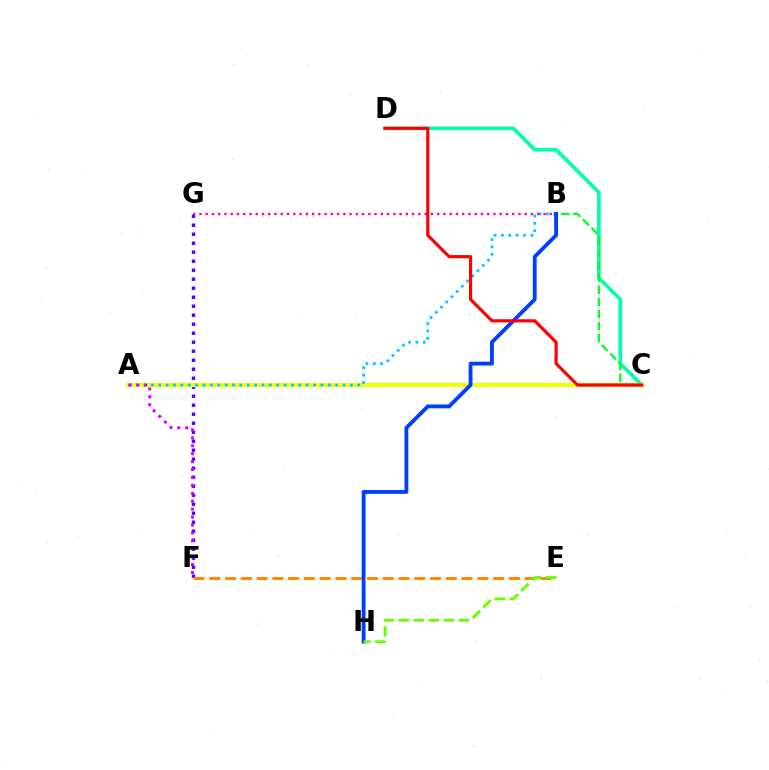{('C', 'D'): [{'color': '#00ffaf', 'line_style': 'solid', 'thickness': 2.62}, {'color': '#ff0000', 'line_style': 'solid', 'thickness': 2.27}], ('F', 'G'): [{'color': '#4f00ff', 'line_style': 'dotted', 'thickness': 2.45}], ('A', 'C'): [{'color': '#eeff00', 'line_style': 'solid', 'thickness': 2.97}], ('A', 'B'): [{'color': '#00c7ff', 'line_style': 'dotted', 'thickness': 2.0}], ('A', 'F'): [{'color': '#d600ff', 'line_style': 'dotted', 'thickness': 2.15}], ('B', 'C'): [{'color': '#00ff27', 'line_style': 'dashed', 'thickness': 1.65}], ('B', 'G'): [{'color': '#ff00a0', 'line_style': 'dotted', 'thickness': 1.7}], ('E', 'F'): [{'color': '#ff8800', 'line_style': 'dashed', 'thickness': 2.14}], ('B', 'H'): [{'color': '#003fff', 'line_style': 'solid', 'thickness': 2.76}], ('E', 'H'): [{'color': '#66ff00', 'line_style': 'dashed', 'thickness': 2.03}]}